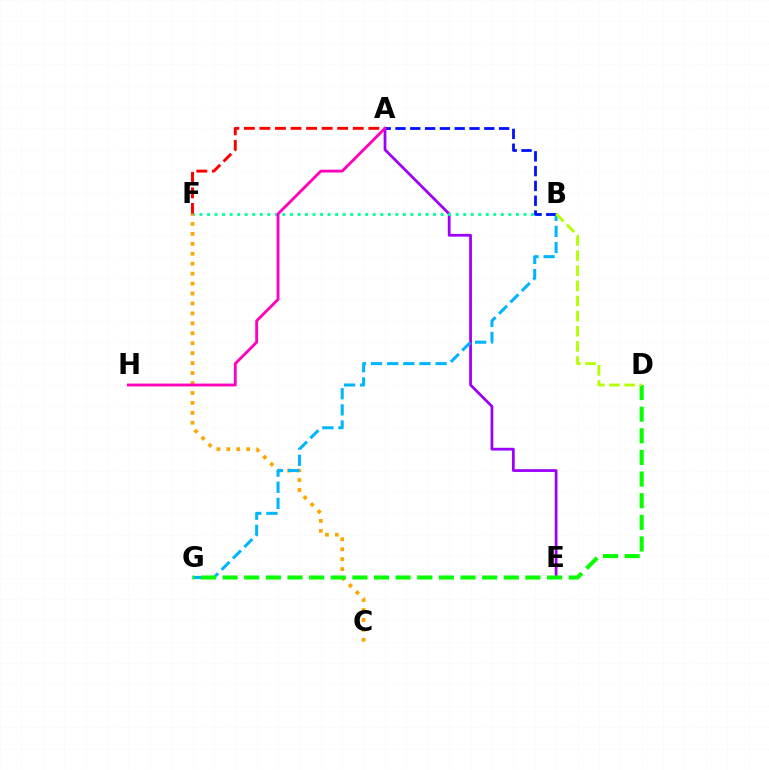{('A', 'E'): [{'color': '#9b00ff', 'line_style': 'solid', 'thickness': 1.98}], ('A', 'F'): [{'color': '#ff0000', 'line_style': 'dashed', 'thickness': 2.11}], ('C', 'F'): [{'color': '#ffa500', 'line_style': 'dotted', 'thickness': 2.7}], ('B', 'G'): [{'color': '#00b5ff', 'line_style': 'dashed', 'thickness': 2.19}], ('B', 'F'): [{'color': '#00ff9d', 'line_style': 'dotted', 'thickness': 2.05}], ('A', 'B'): [{'color': '#0010ff', 'line_style': 'dashed', 'thickness': 2.01}], ('D', 'G'): [{'color': '#08ff00', 'line_style': 'dashed', 'thickness': 2.94}], ('A', 'H'): [{'color': '#ff00bd', 'line_style': 'solid', 'thickness': 2.04}], ('B', 'D'): [{'color': '#b3ff00', 'line_style': 'dashed', 'thickness': 2.05}]}